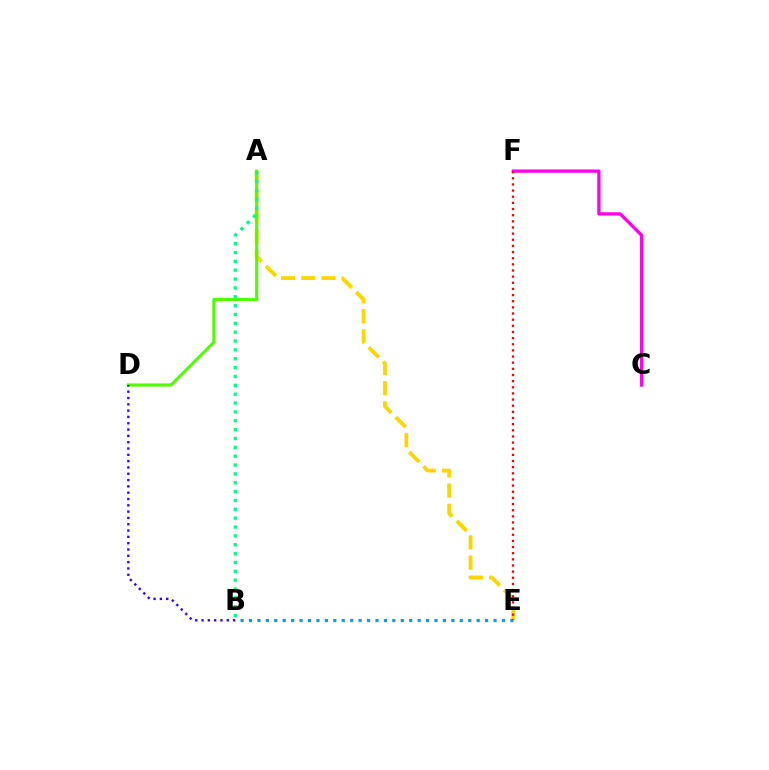{('A', 'E'): [{'color': '#ffd500', 'line_style': 'dashed', 'thickness': 2.75}], ('B', 'E'): [{'color': '#009eff', 'line_style': 'dotted', 'thickness': 2.29}], ('A', 'D'): [{'color': '#4fff00', 'line_style': 'solid', 'thickness': 2.26}], ('B', 'D'): [{'color': '#3700ff', 'line_style': 'dotted', 'thickness': 1.71}], ('C', 'F'): [{'color': '#ff00ed', 'line_style': 'solid', 'thickness': 2.36}], ('A', 'B'): [{'color': '#00ff86', 'line_style': 'dotted', 'thickness': 2.41}], ('E', 'F'): [{'color': '#ff0000', 'line_style': 'dotted', 'thickness': 1.67}]}